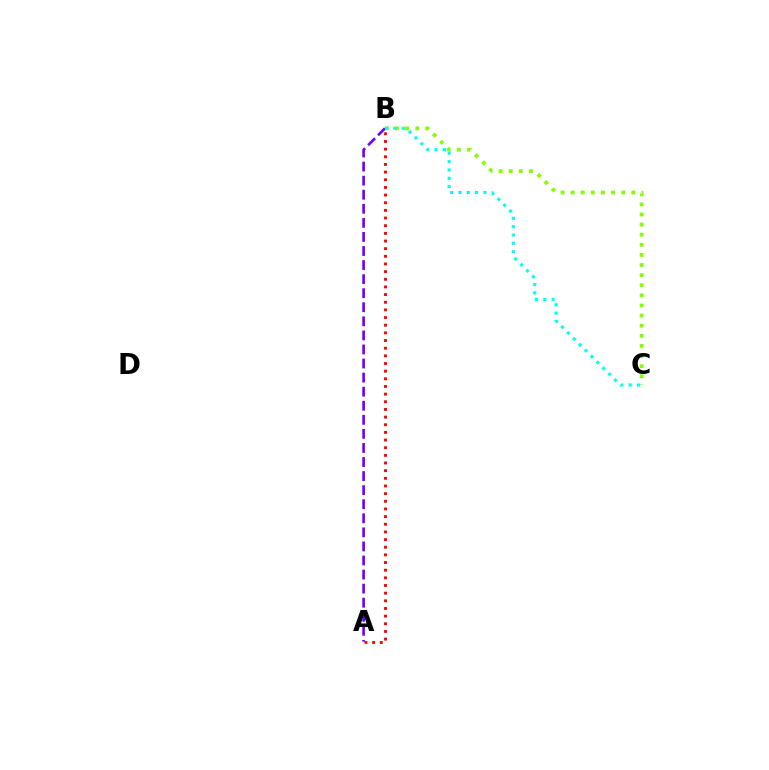{('A', 'B'): [{'color': '#ff0000', 'line_style': 'dotted', 'thickness': 2.08}, {'color': '#7200ff', 'line_style': 'dashed', 'thickness': 1.91}], ('B', 'C'): [{'color': '#84ff00', 'line_style': 'dotted', 'thickness': 2.75}, {'color': '#00fff6', 'line_style': 'dotted', 'thickness': 2.26}]}